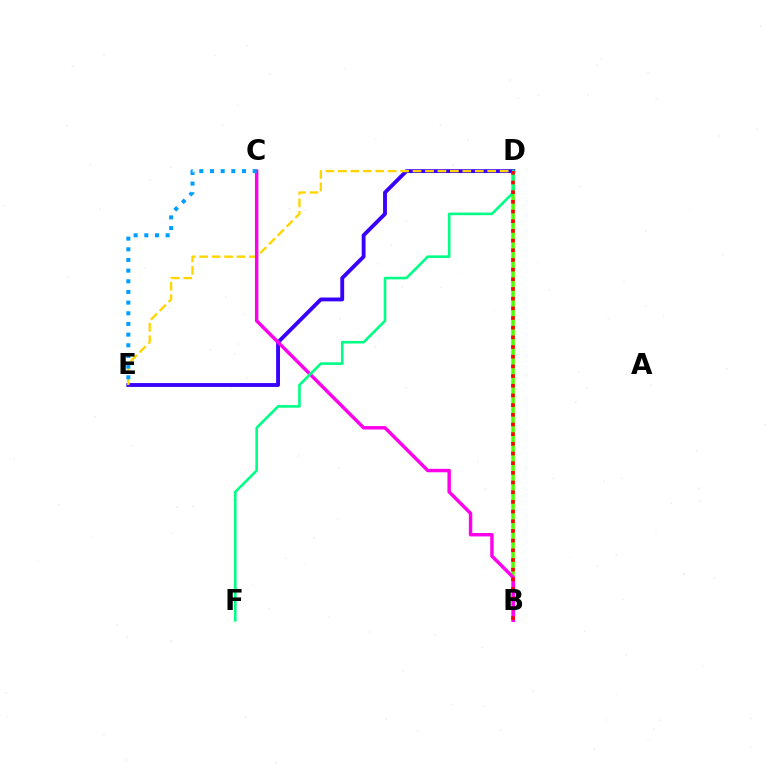{('B', 'D'): [{'color': '#4fff00', 'line_style': 'solid', 'thickness': 2.53}, {'color': '#ff0000', 'line_style': 'dotted', 'thickness': 2.63}], ('D', 'E'): [{'color': '#3700ff', 'line_style': 'solid', 'thickness': 2.77}, {'color': '#ffd500', 'line_style': 'dashed', 'thickness': 1.69}], ('B', 'C'): [{'color': '#ff00ed', 'line_style': 'solid', 'thickness': 2.48}], ('C', 'E'): [{'color': '#009eff', 'line_style': 'dotted', 'thickness': 2.9}], ('D', 'F'): [{'color': '#00ff86', 'line_style': 'solid', 'thickness': 1.88}]}